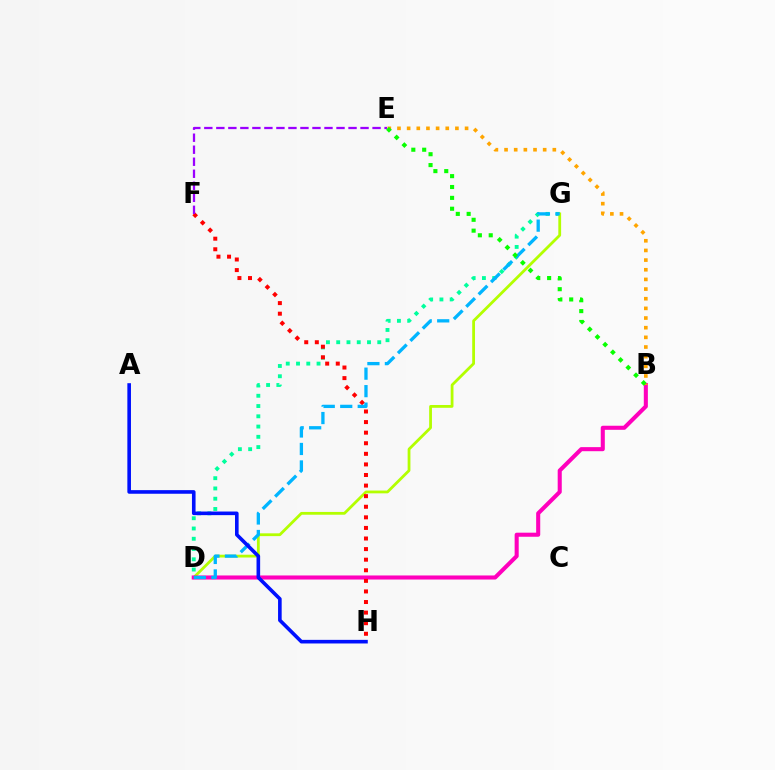{('D', 'G'): [{'color': '#00ff9d', 'line_style': 'dotted', 'thickness': 2.79}, {'color': '#b3ff00', 'line_style': 'solid', 'thickness': 2.01}, {'color': '#00b5ff', 'line_style': 'dashed', 'thickness': 2.38}], ('B', 'D'): [{'color': '#ff00bd', 'line_style': 'solid', 'thickness': 2.93}], ('F', 'H'): [{'color': '#ff0000', 'line_style': 'dotted', 'thickness': 2.88}], ('B', 'E'): [{'color': '#ffa500', 'line_style': 'dotted', 'thickness': 2.62}, {'color': '#08ff00', 'line_style': 'dotted', 'thickness': 2.95}], ('E', 'F'): [{'color': '#9b00ff', 'line_style': 'dashed', 'thickness': 1.63}], ('A', 'H'): [{'color': '#0010ff', 'line_style': 'solid', 'thickness': 2.6}]}